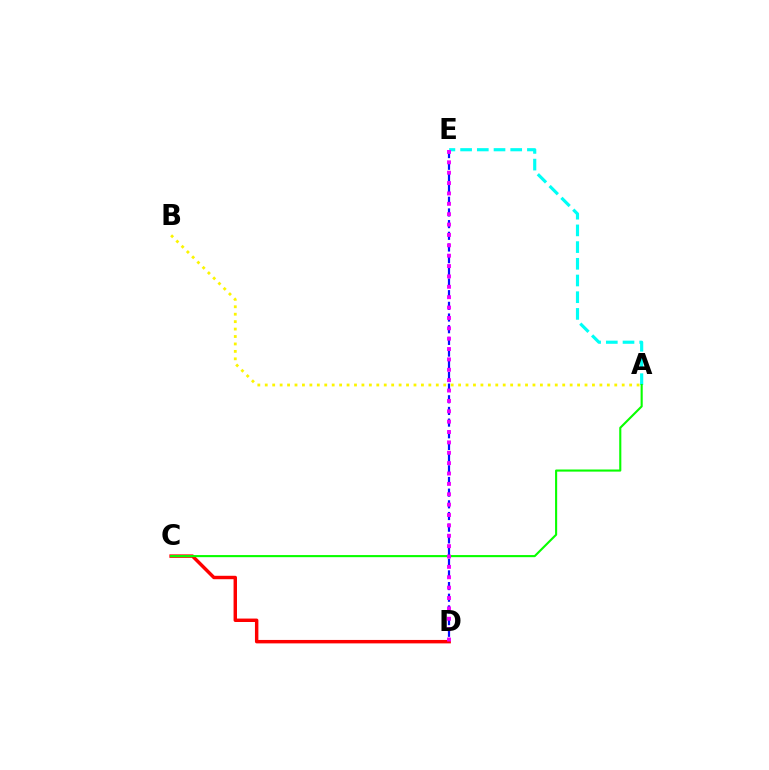{('D', 'E'): [{'color': '#0010ff', 'line_style': 'dashed', 'thickness': 1.59}, {'color': '#ee00ff', 'line_style': 'dotted', 'thickness': 2.82}], ('C', 'D'): [{'color': '#ff0000', 'line_style': 'solid', 'thickness': 2.48}], ('A', 'E'): [{'color': '#00fff6', 'line_style': 'dashed', 'thickness': 2.27}], ('A', 'B'): [{'color': '#fcf500', 'line_style': 'dotted', 'thickness': 2.02}], ('A', 'C'): [{'color': '#08ff00', 'line_style': 'solid', 'thickness': 1.52}]}